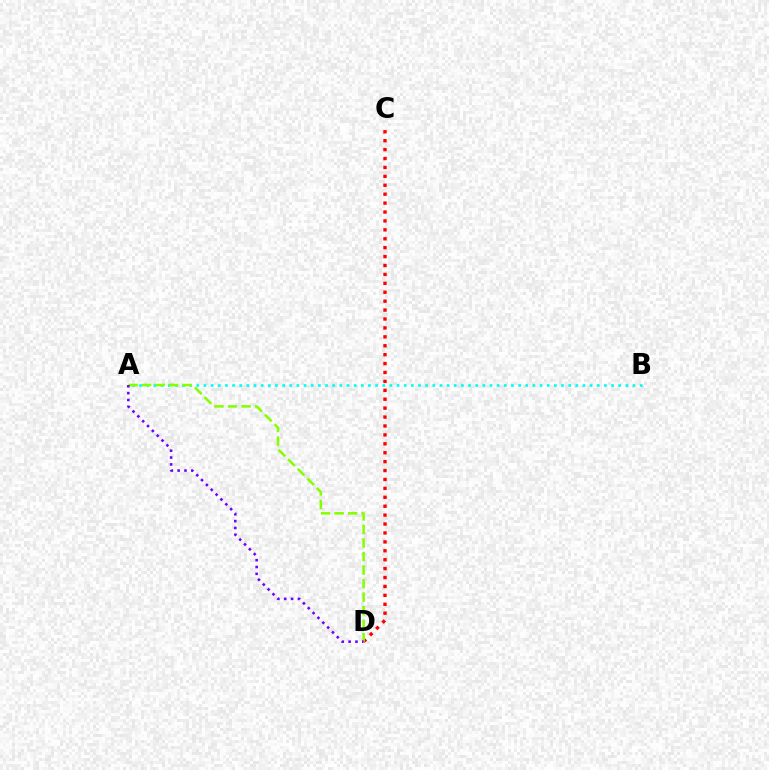{('A', 'B'): [{'color': '#00fff6', 'line_style': 'dotted', 'thickness': 1.94}], ('C', 'D'): [{'color': '#ff0000', 'line_style': 'dotted', 'thickness': 2.42}], ('A', 'D'): [{'color': '#84ff00', 'line_style': 'dashed', 'thickness': 1.84}, {'color': '#7200ff', 'line_style': 'dotted', 'thickness': 1.86}]}